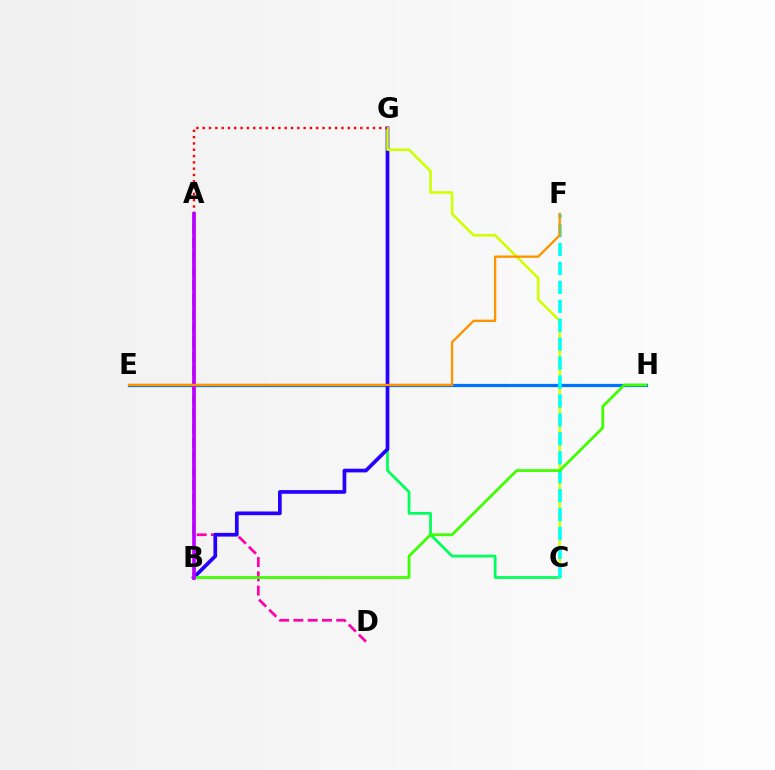{('A', 'D'): [{'color': '#ff00ac', 'line_style': 'dashed', 'thickness': 1.94}], ('E', 'H'): [{'color': '#0074ff', 'line_style': 'solid', 'thickness': 2.32}], ('C', 'G'): [{'color': '#00ff5c', 'line_style': 'solid', 'thickness': 1.98}, {'color': '#d1ff00', 'line_style': 'solid', 'thickness': 1.86}], ('B', 'G'): [{'color': '#2500ff', 'line_style': 'solid', 'thickness': 2.66}], ('C', 'F'): [{'color': '#00fff6', 'line_style': 'dashed', 'thickness': 2.57}], ('B', 'H'): [{'color': '#3dff00', 'line_style': 'solid', 'thickness': 1.98}], ('A', 'G'): [{'color': '#ff0000', 'line_style': 'dotted', 'thickness': 1.71}], ('A', 'B'): [{'color': '#b900ff', 'line_style': 'solid', 'thickness': 2.64}], ('E', 'F'): [{'color': '#ff9400', 'line_style': 'solid', 'thickness': 1.69}]}